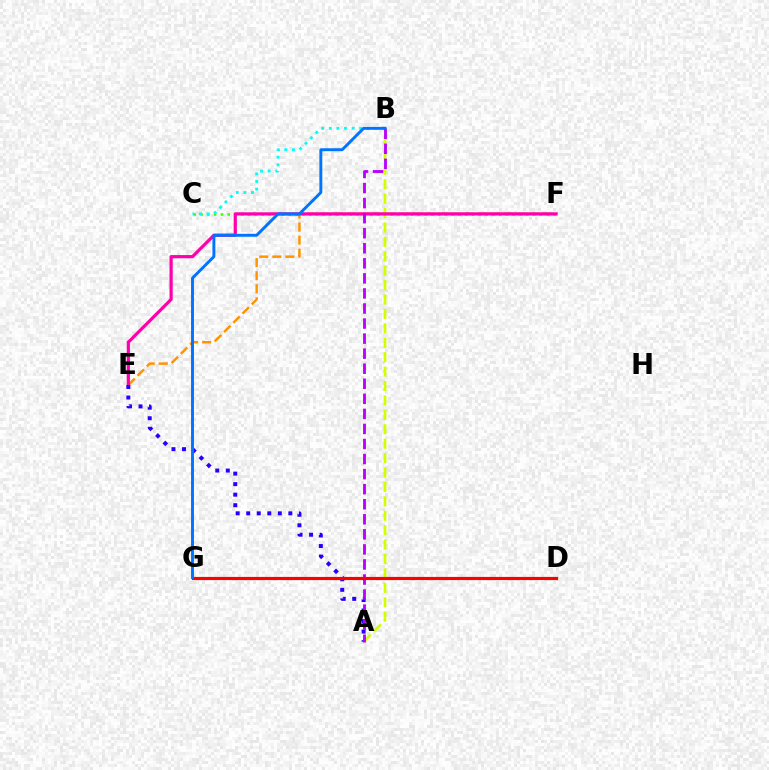{('D', 'G'): [{'color': '#00ff5c', 'line_style': 'solid', 'thickness': 1.91}, {'color': '#ff0000', 'line_style': 'solid', 'thickness': 2.29}], ('E', 'F'): [{'color': '#ff9400', 'line_style': 'dashed', 'thickness': 1.78}, {'color': '#ff00ac', 'line_style': 'solid', 'thickness': 2.31}], ('A', 'B'): [{'color': '#d1ff00', 'line_style': 'dashed', 'thickness': 1.96}, {'color': '#b900ff', 'line_style': 'dashed', 'thickness': 2.05}], ('C', 'F'): [{'color': '#3dff00', 'line_style': 'dotted', 'thickness': 1.84}], ('A', 'E'): [{'color': '#2500ff', 'line_style': 'dotted', 'thickness': 2.86}], ('B', 'C'): [{'color': '#00fff6', 'line_style': 'dotted', 'thickness': 2.07}], ('B', 'G'): [{'color': '#0074ff', 'line_style': 'solid', 'thickness': 2.1}]}